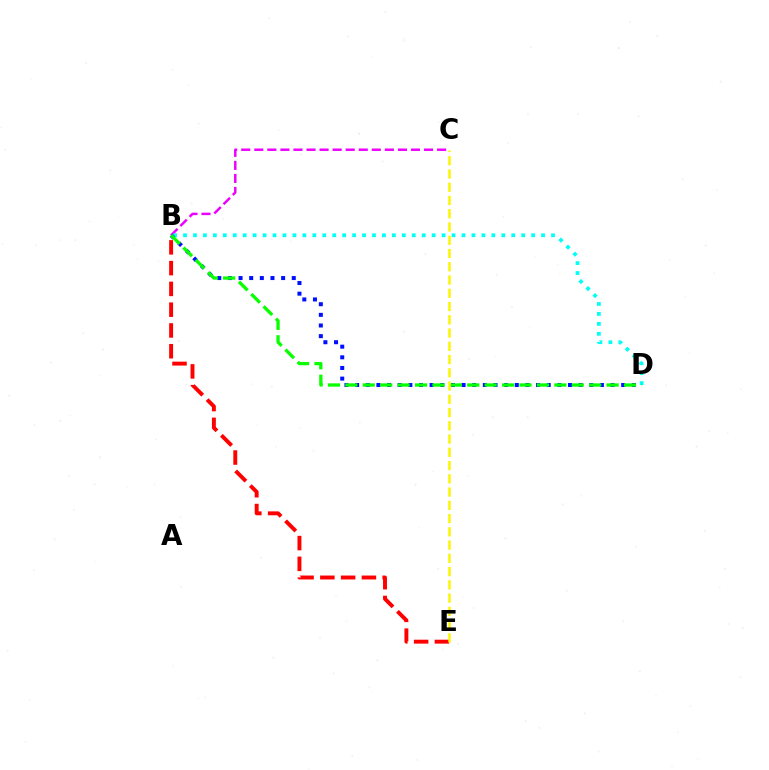{('B', 'C'): [{'color': '#ee00ff', 'line_style': 'dashed', 'thickness': 1.77}], ('B', 'D'): [{'color': '#00fff6', 'line_style': 'dotted', 'thickness': 2.7}, {'color': '#0010ff', 'line_style': 'dotted', 'thickness': 2.89}, {'color': '#08ff00', 'line_style': 'dashed', 'thickness': 2.37}], ('B', 'E'): [{'color': '#ff0000', 'line_style': 'dashed', 'thickness': 2.82}], ('C', 'E'): [{'color': '#fcf500', 'line_style': 'dashed', 'thickness': 1.8}]}